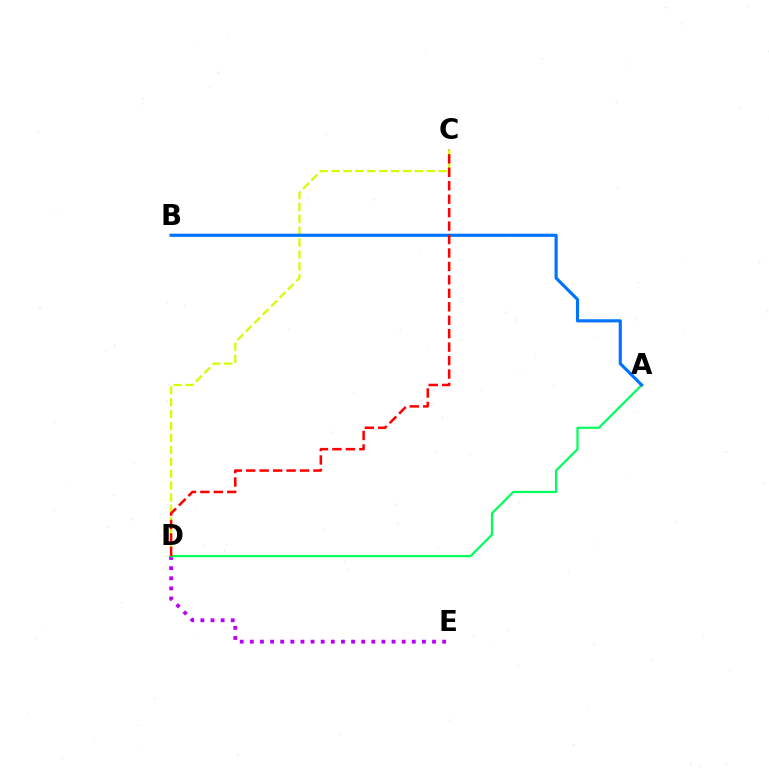{('C', 'D'): [{'color': '#d1ff00', 'line_style': 'dashed', 'thickness': 1.62}, {'color': '#ff0000', 'line_style': 'dashed', 'thickness': 1.83}], ('D', 'E'): [{'color': '#b900ff', 'line_style': 'dotted', 'thickness': 2.75}], ('A', 'D'): [{'color': '#00ff5c', 'line_style': 'solid', 'thickness': 1.59}], ('A', 'B'): [{'color': '#0074ff', 'line_style': 'solid', 'thickness': 2.26}]}